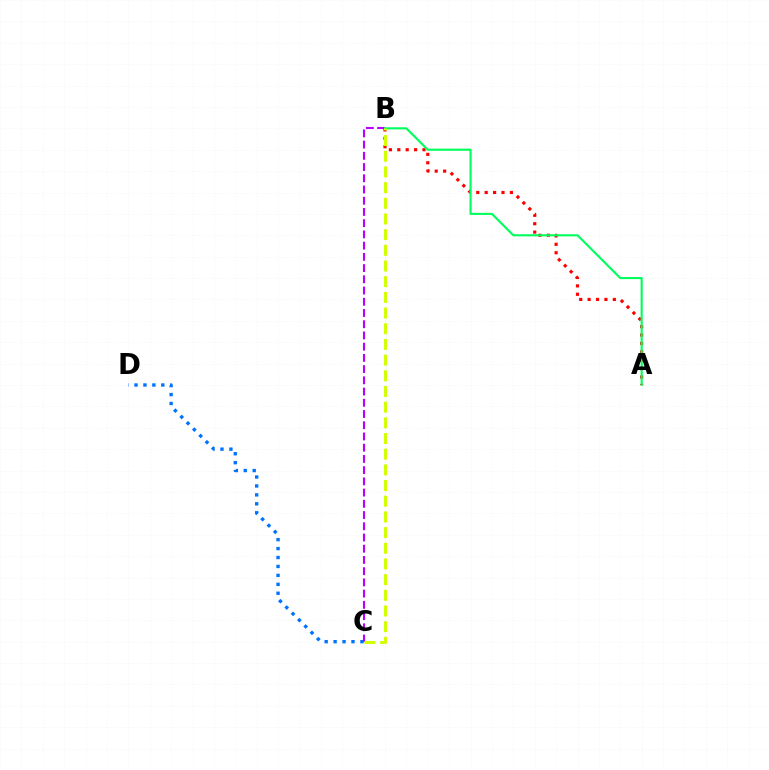{('C', 'D'): [{'color': '#0074ff', 'line_style': 'dotted', 'thickness': 2.43}], ('A', 'B'): [{'color': '#ff0000', 'line_style': 'dotted', 'thickness': 2.28}, {'color': '#00ff5c', 'line_style': 'solid', 'thickness': 1.53}], ('B', 'C'): [{'color': '#b900ff', 'line_style': 'dashed', 'thickness': 1.52}, {'color': '#d1ff00', 'line_style': 'dashed', 'thickness': 2.13}]}